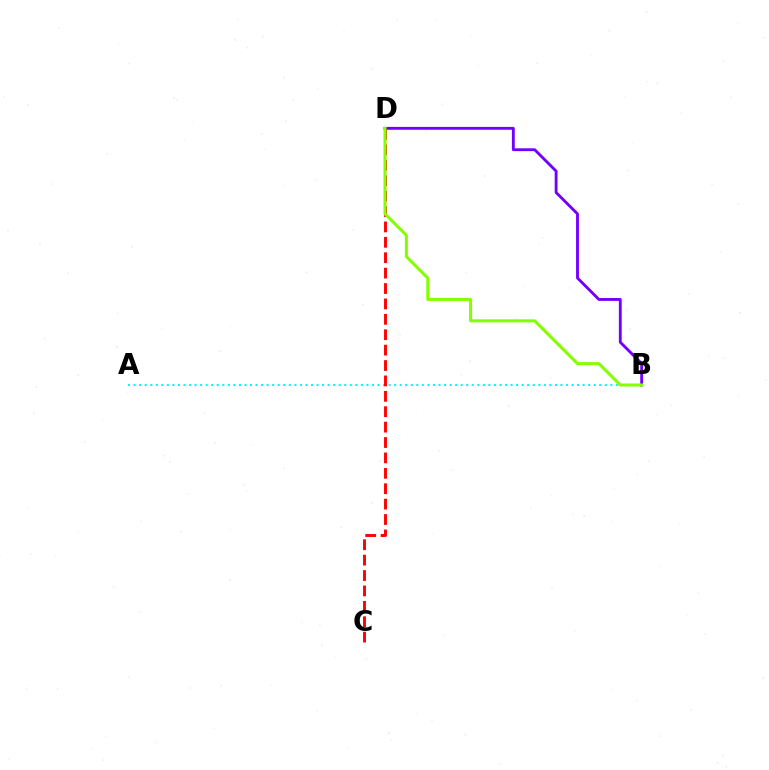{('A', 'B'): [{'color': '#00fff6', 'line_style': 'dotted', 'thickness': 1.51}], ('B', 'D'): [{'color': '#7200ff', 'line_style': 'solid', 'thickness': 2.06}, {'color': '#84ff00', 'line_style': 'solid', 'thickness': 2.17}], ('C', 'D'): [{'color': '#ff0000', 'line_style': 'dashed', 'thickness': 2.09}]}